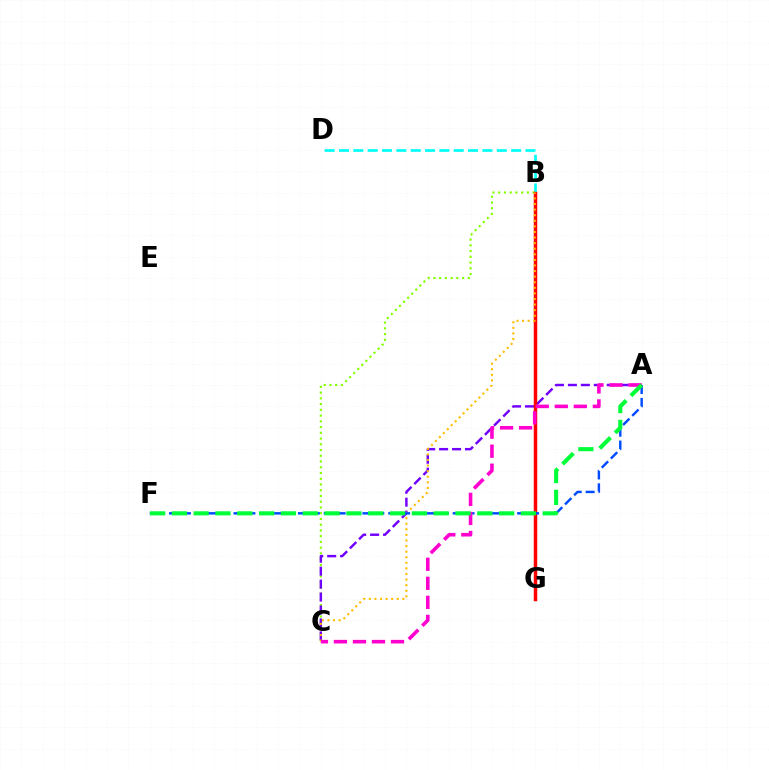{('B', 'D'): [{'color': '#00fff6', 'line_style': 'dashed', 'thickness': 1.95}], ('B', 'C'): [{'color': '#84ff00', 'line_style': 'dotted', 'thickness': 1.56}, {'color': '#ffbd00', 'line_style': 'dotted', 'thickness': 1.52}], ('A', 'C'): [{'color': '#7200ff', 'line_style': 'dashed', 'thickness': 1.76}, {'color': '#ff00cf', 'line_style': 'dashed', 'thickness': 2.58}], ('B', 'G'): [{'color': '#ff0000', 'line_style': 'solid', 'thickness': 2.51}], ('A', 'F'): [{'color': '#004bff', 'line_style': 'dashed', 'thickness': 1.75}, {'color': '#00ff39', 'line_style': 'dashed', 'thickness': 2.96}]}